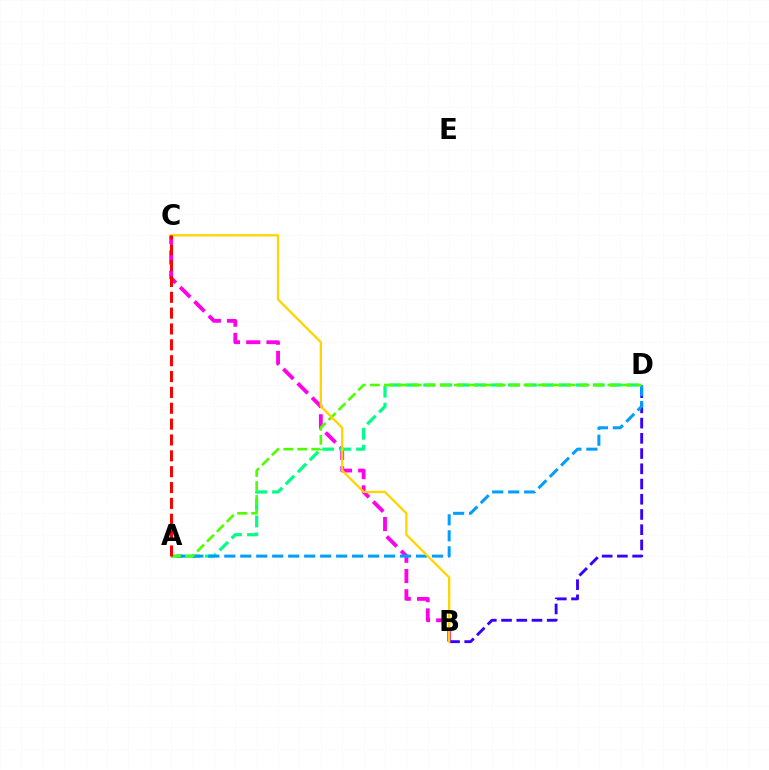{('B', 'C'): [{'color': '#ff00ed', 'line_style': 'dashed', 'thickness': 2.75}, {'color': '#ffd500', 'line_style': 'solid', 'thickness': 1.66}], ('B', 'D'): [{'color': '#3700ff', 'line_style': 'dashed', 'thickness': 2.07}], ('A', 'D'): [{'color': '#00ff86', 'line_style': 'dashed', 'thickness': 2.3}, {'color': '#009eff', 'line_style': 'dashed', 'thickness': 2.17}, {'color': '#4fff00', 'line_style': 'dashed', 'thickness': 1.9}], ('A', 'C'): [{'color': '#ff0000', 'line_style': 'dashed', 'thickness': 2.15}]}